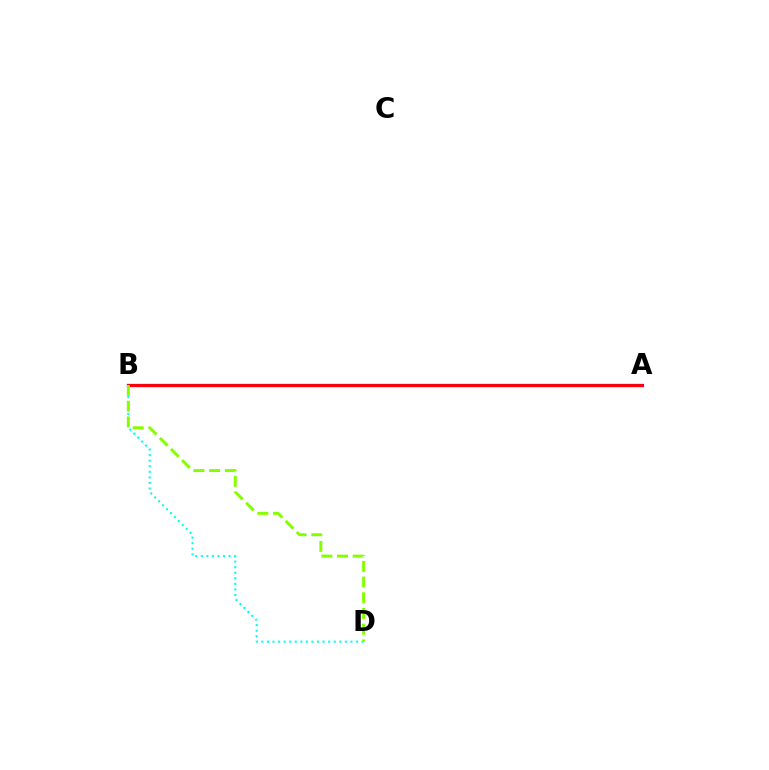{('A', 'B'): [{'color': '#7200ff', 'line_style': 'solid', 'thickness': 2.34}, {'color': '#ff0000', 'line_style': 'solid', 'thickness': 2.08}], ('B', 'D'): [{'color': '#00fff6', 'line_style': 'dotted', 'thickness': 1.51}, {'color': '#84ff00', 'line_style': 'dashed', 'thickness': 2.13}]}